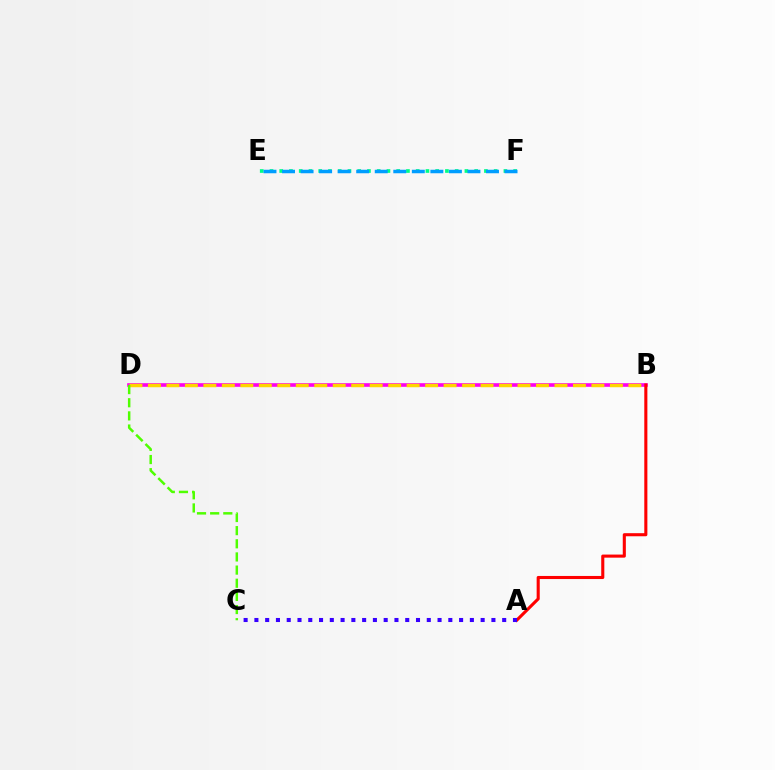{('B', 'D'): [{'color': '#ff00ed', 'line_style': 'solid', 'thickness': 2.61}, {'color': '#ffd500', 'line_style': 'dashed', 'thickness': 2.51}], ('E', 'F'): [{'color': '#00ff86', 'line_style': 'dotted', 'thickness': 2.65}, {'color': '#009eff', 'line_style': 'dashed', 'thickness': 2.52}], ('A', 'B'): [{'color': '#ff0000', 'line_style': 'solid', 'thickness': 2.22}], ('A', 'C'): [{'color': '#3700ff', 'line_style': 'dotted', 'thickness': 2.93}], ('C', 'D'): [{'color': '#4fff00', 'line_style': 'dashed', 'thickness': 1.79}]}